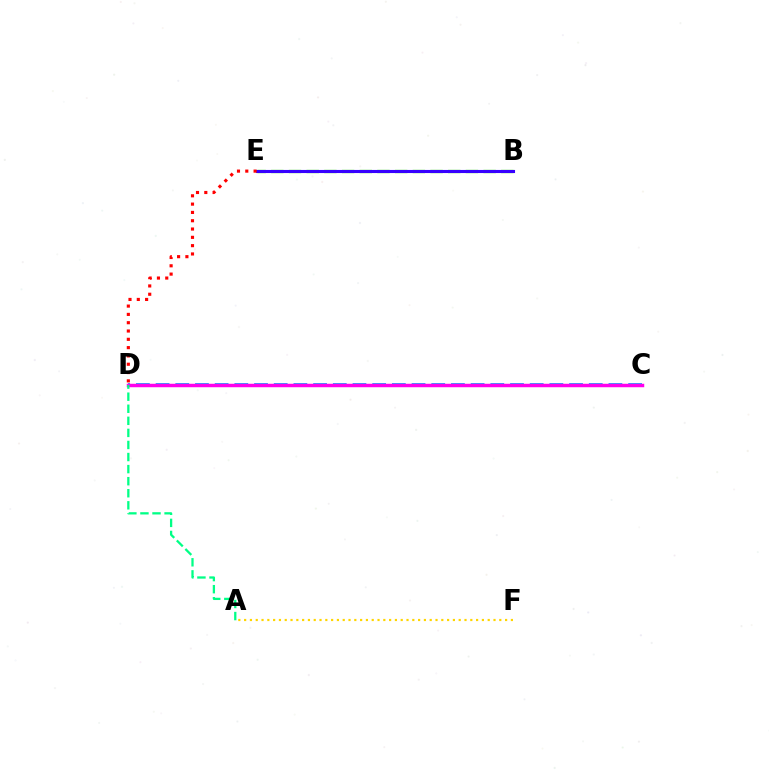{('C', 'D'): [{'color': '#009eff', 'line_style': 'dashed', 'thickness': 2.67}, {'color': '#ff00ed', 'line_style': 'solid', 'thickness': 2.5}], ('A', 'F'): [{'color': '#ffd500', 'line_style': 'dotted', 'thickness': 1.58}], ('A', 'D'): [{'color': '#00ff86', 'line_style': 'dashed', 'thickness': 1.64}], ('B', 'E'): [{'color': '#4fff00', 'line_style': 'dashed', 'thickness': 2.4}, {'color': '#3700ff', 'line_style': 'solid', 'thickness': 2.23}], ('D', 'E'): [{'color': '#ff0000', 'line_style': 'dotted', 'thickness': 2.26}]}